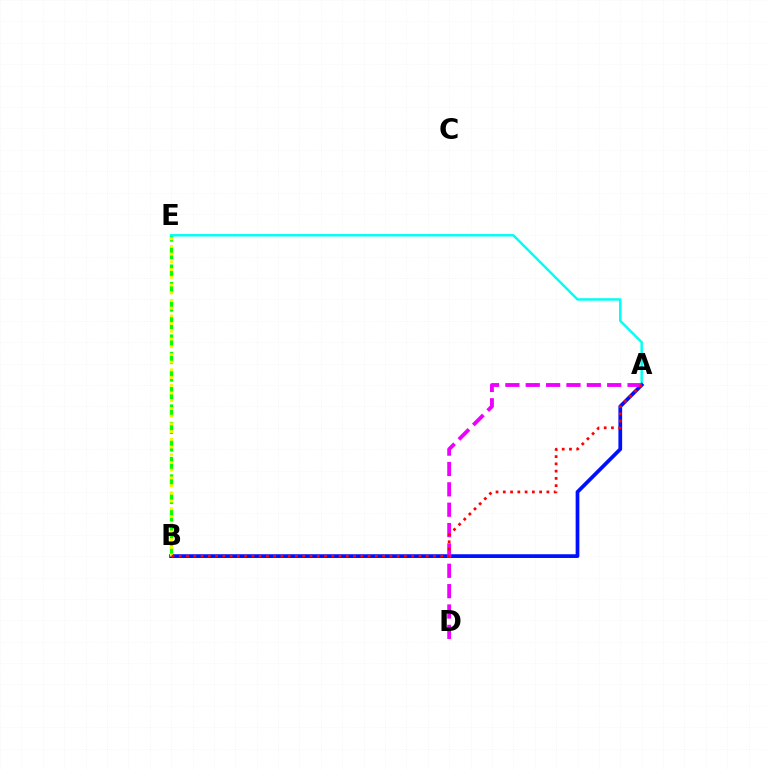{('B', 'E'): [{'color': '#08ff00', 'line_style': 'dashed', 'thickness': 2.38}, {'color': '#fcf500', 'line_style': 'dotted', 'thickness': 2.1}], ('A', 'E'): [{'color': '#00fff6', 'line_style': 'solid', 'thickness': 1.77}], ('A', 'B'): [{'color': '#0010ff', 'line_style': 'solid', 'thickness': 2.68}, {'color': '#ff0000', 'line_style': 'dotted', 'thickness': 1.97}], ('A', 'D'): [{'color': '#ee00ff', 'line_style': 'dashed', 'thickness': 2.77}]}